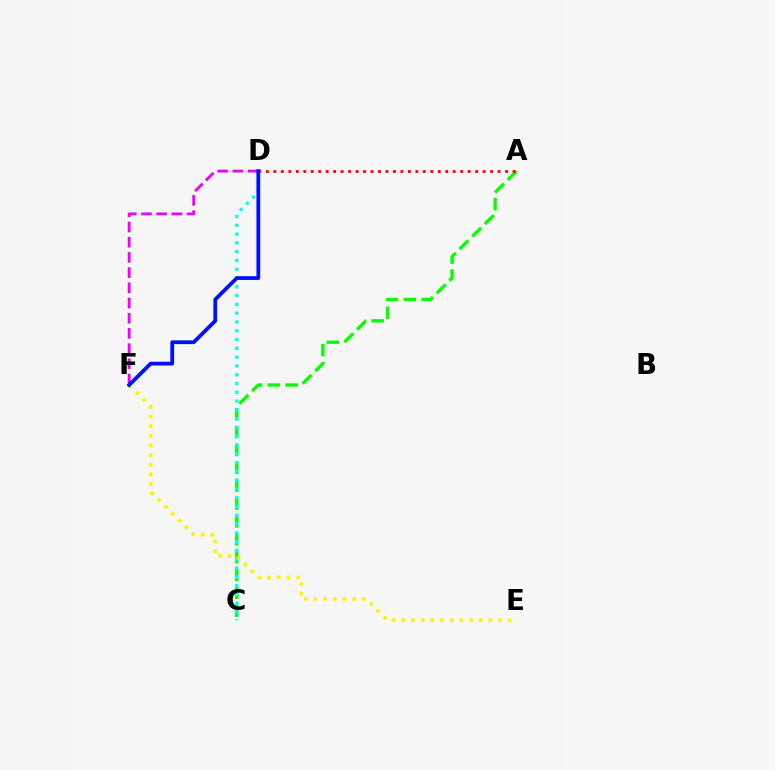{('A', 'C'): [{'color': '#08ff00', 'line_style': 'dashed', 'thickness': 2.43}], ('A', 'D'): [{'color': '#ff0000', 'line_style': 'dotted', 'thickness': 2.03}], ('C', 'D'): [{'color': '#00fff6', 'line_style': 'dotted', 'thickness': 2.39}], ('D', 'F'): [{'color': '#ee00ff', 'line_style': 'dashed', 'thickness': 2.06}, {'color': '#0010ff', 'line_style': 'solid', 'thickness': 2.72}], ('E', 'F'): [{'color': '#fcf500', 'line_style': 'dotted', 'thickness': 2.63}]}